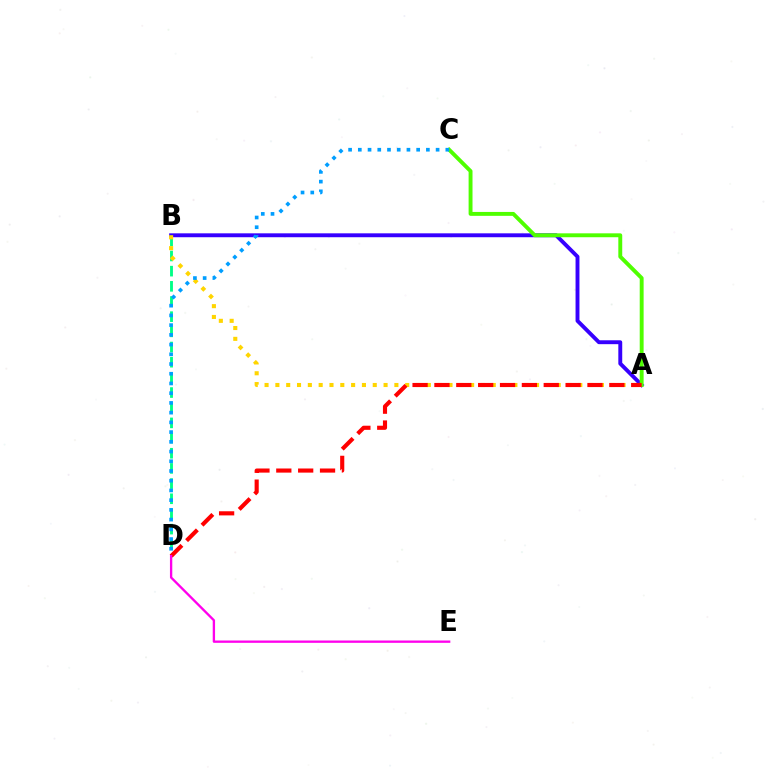{('A', 'B'): [{'color': '#3700ff', 'line_style': 'solid', 'thickness': 2.8}, {'color': '#ffd500', 'line_style': 'dotted', 'thickness': 2.94}], ('B', 'D'): [{'color': '#00ff86', 'line_style': 'dashed', 'thickness': 2.06}], ('A', 'C'): [{'color': '#4fff00', 'line_style': 'solid', 'thickness': 2.81}], ('A', 'D'): [{'color': '#ff0000', 'line_style': 'dashed', 'thickness': 2.97}], ('D', 'E'): [{'color': '#ff00ed', 'line_style': 'solid', 'thickness': 1.68}], ('C', 'D'): [{'color': '#009eff', 'line_style': 'dotted', 'thickness': 2.64}]}